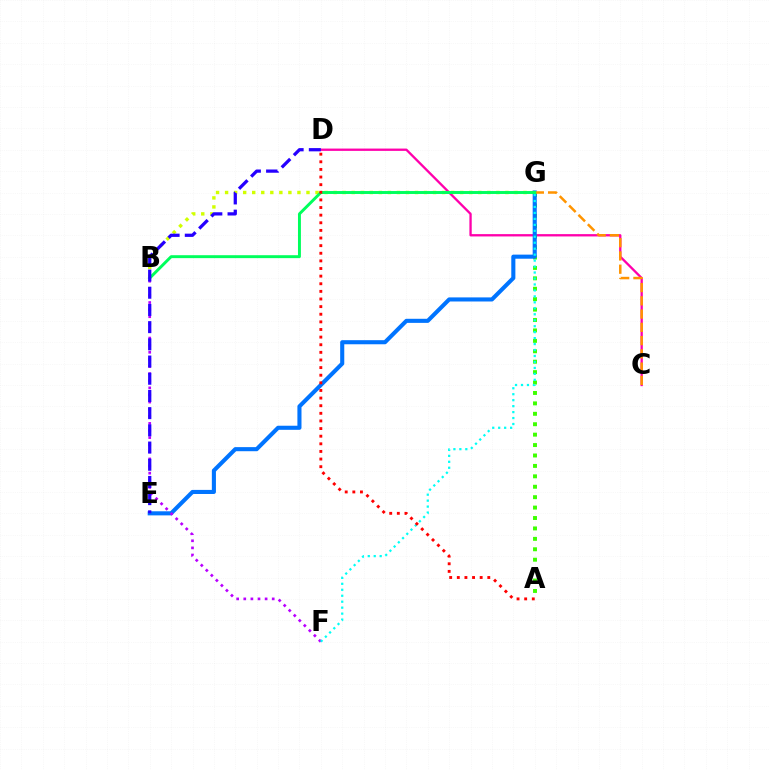{('B', 'G'): [{'color': '#d1ff00', 'line_style': 'dotted', 'thickness': 2.46}, {'color': '#00ff5c', 'line_style': 'solid', 'thickness': 2.11}], ('C', 'D'): [{'color': '#ff00ac', 'line_style': 'solid', 'thickness': 1.67}], ('A', 'G'): [{'color': '#3dff00', 'line_style': 'dotted', 'thickness': 2.83}], ('E', 'G'): [{'color': '#0074ff', 'line_style': 'solid', 'thickness': 2.94}], ('B', 'F'): [{'color': '#b900ff', 'line_style': 'dotted', 'thickness': 1.93}], ('F', 'G'): [{'color': '#00fff6', 'line_style': 'dotted', 'thickness': 1.62}], ('C', 'G'): [{'color': '#ff9400', 'line_style': 'dashed', 'thickness': 1.8}], ('A', 'D'): [{'color': '#ff0000', 'line_style': 'dotted', 'thickness': 2.07}], ('D', 'E'): [{'color': '#2500ff', 'line_style': 'dashed', 'thickness': 2.34}]}